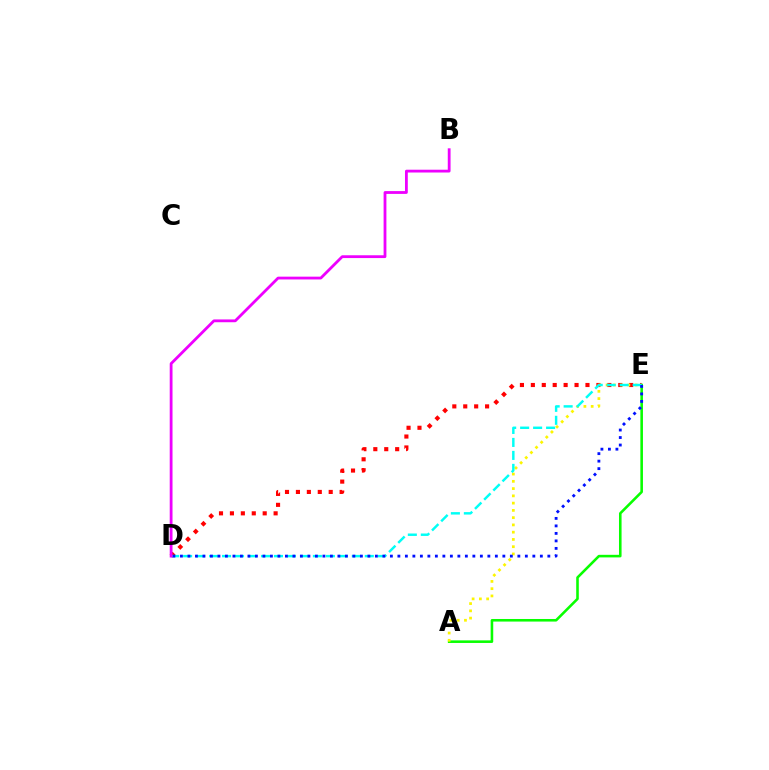{('D', 'E'): [{'color': '#ff0000', 'line_style': 'dotted', 'thickness': 2.97}, {'color': '#00fff6', 'line_style': 'dashed', 'thickness': 1.76}, {'color': '#0010ff', 'line_style': 'dotted', 'thickness': 2.04}], ('A', 'E'): [{'color': '#08ff00', 'line_style': 'solid', 'thickness': 1.86}, {'color': '#fcf500', 'line_style': 'dotted', 'thickness': 1.97}], ('B', 'D'): [{'color': '#ee00ff', 'line_style': 'solid', 'thickness': 2.02}]}